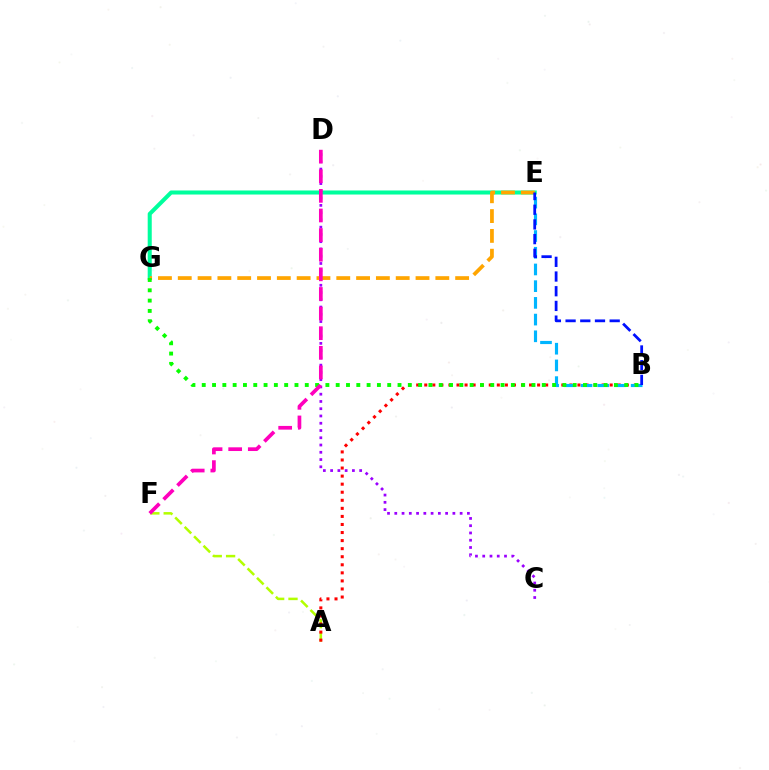{('A', 'F'): [{'color': '#b3ff00', 'line_style': 'dashed', 'thickness': 1.81}], ('A', 'B'): [{'color': '#ff0000', 'line_style': 'dotted', 'thickness': 2.19}], ('E', 'G'): [{'color': '#00ff9d', 'line_style': 'solid', 'thickness': 2.92}, {'color': '#ffa500', 'line_style': 'dashed', 'thickness': 2.69}], ('C', 'D'): [{'color': '#9b00ff', 'line_style': 'dotted', 'thickness': 1.97}], ('B', 'E'): [{'color': '#00b5ff', 'line_style': 'dashed', 'thickness': 2.27}, {'color': '#0010ff', 'line_style': 'dashed', 'thickness': 2.0}], ('B', 'G'): [{'color': '#08ff00', 'line_style': 'dotted', 'thickness': 2.8}], ('D', 'F'): [{'color': '#ff00bd', 'line_style': 'dashed', 'thickness': 2.67}]}